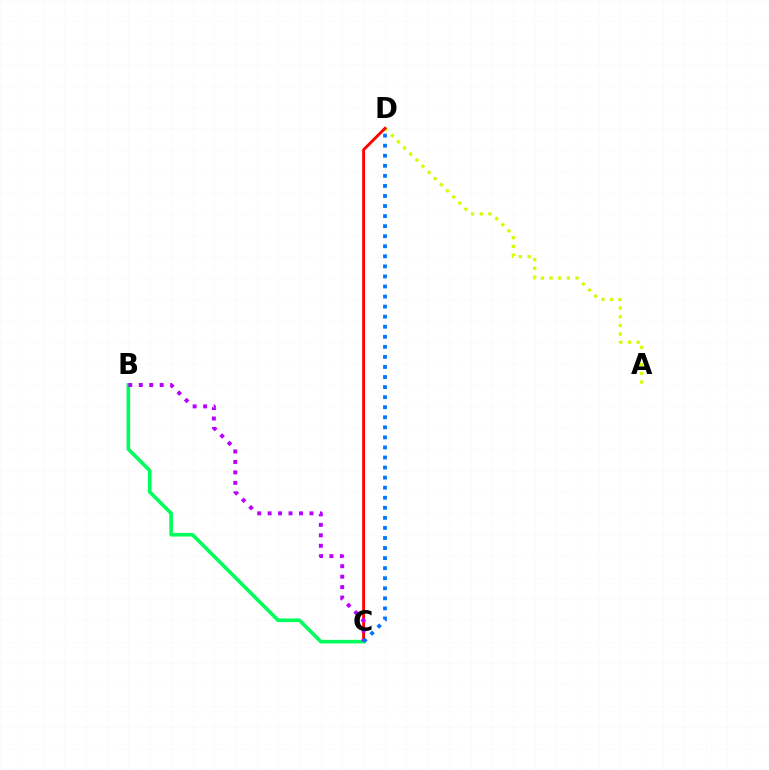{('A', 'D'): [{'color': '#d1ff00', 'line_style': 'dotted', 'thickness': 2.36}], ('C', 'D'): [{'color': '#ff0000', 'line_style': 'solid', 'thickness': 2.05}, {'color': '#0074ff', 'line_style': 'dotted', 'thickness': 2.73}], ('B', 'C'): [{'color': '#00ff5c', 'line_style': 'solid', 'thickness': 2.6}, {'color': '#b900ff', 'line_style': 'dotted', 'thickness': 2.84}]}